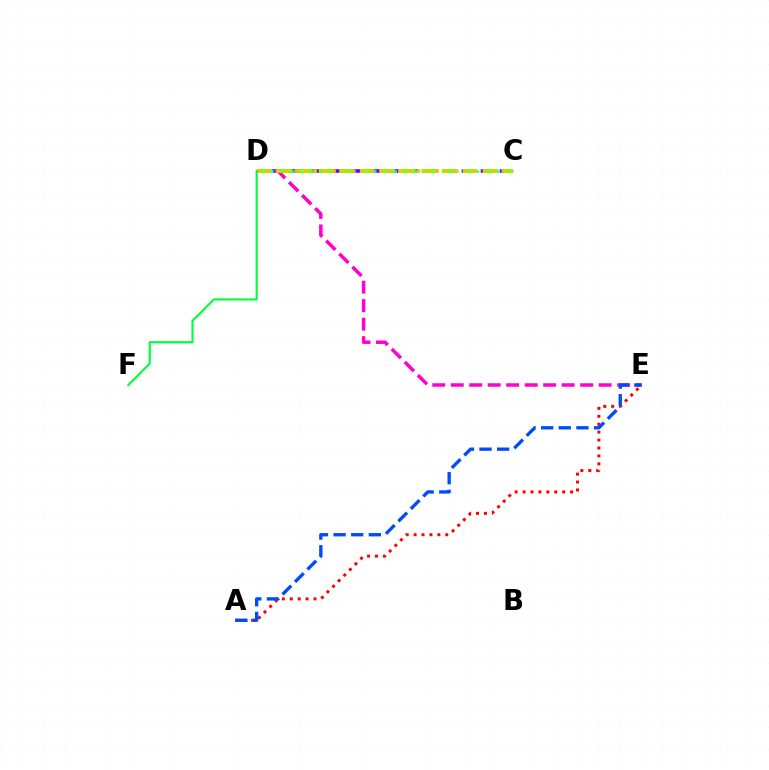{('A', 'E'): [{'color': '#ff0000', 'line_style': 'dotted', 'thickness': 2.15}, {'color': '#004bff', 'line_style': 'dashed', 'thickness': 2.39}], ('C', 'D'): [{'color': '#7200ff', 'line_style': 'dashed', 'thickness': 2.58}, {'color': '#00fff6', 'line_style': 'dotted', 'thickness': 1.86}, {'color': '#84ff00', 'line_style': 'dashed', 'thickness': 2.8}, {'color': '#ffbd00', 'line_style': 'dotted', 'thickness': 2.56}], ('D', 'E'): [{'color': '#ff00cf', 'line_style': 'dashed', 'thickness': 2.51}], ('D', 'F'): [{'color': '#00ff39', 'line_style': 'solid', 'thickness': 1.53}]}